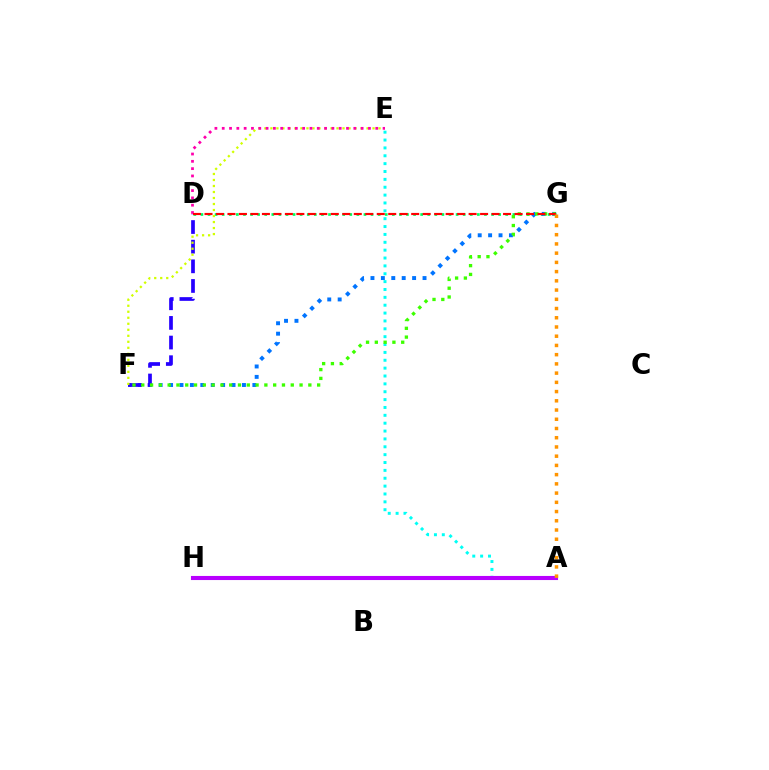{('D', 'G'): [{'color': '#00ff5c', 'line_style': 'dotted', 'thickness': 1.93}, {'color': '#ff0000', 'line_style': 'dashed', 'thickness': 1.56}], ('A', 'E'): [{'color': '#00fff6', 'line_style': 'dotted', 'thickness': 2.14}], ('F', 'G'): [{'color': '#0074ff', 'line_style': 'dotted', 'thickness': 2.83}, {'color': '#3dff00', 'line_style': 'dotted', 'thickness': 2.39}], ('D', 'F'): [{'color': '#2500ff', 'line_style': 'dashed', 'thickness': 2.67}], ('A', 'H'): [{'color': '#b900ff', 'line_style': 'solid', 'thickness': 2.95}], ('E', 'F'): [{'color': '#d1ff00', 'line_style': 'dotted', 'thickness': 1.63}], ('D', 'E'): [{'color': '#ff00ac', 'line_style': 'dotted', 'thickness': 1.99}], ('A', 'G'): [{'color': '#ff9400', 'line_style': 'dotted', 'thickness': 2.51}]}